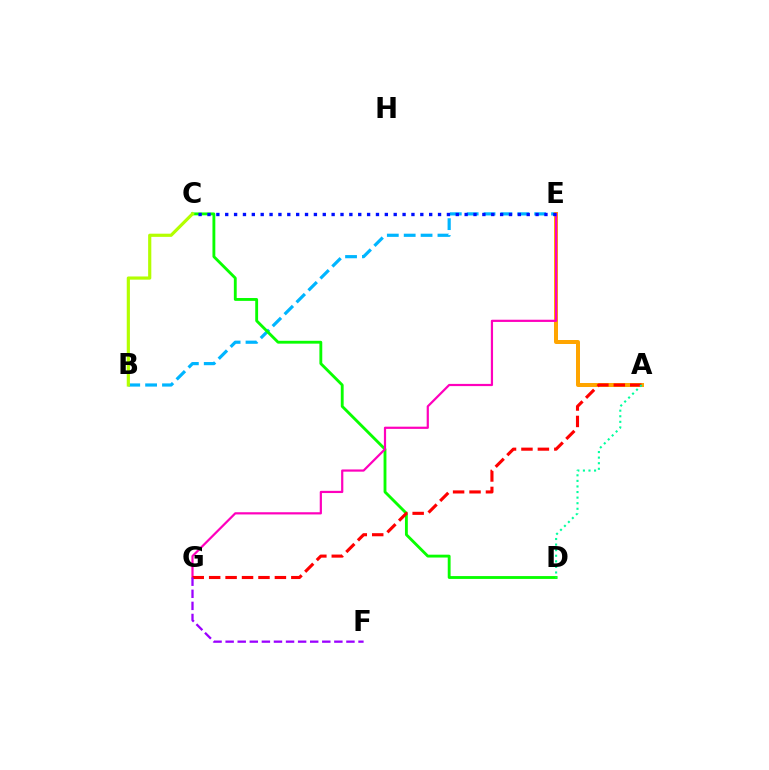{('B', 'E'): [{'color': '#00b5ff', 'line_style': 'dashed', 'thickness': 2.29}], ('C', 'D'): [{'color': '#08ff00', 'line_style': 'solid', 'thickness': 2.05}], ('A', 'E'): [{'color': '#ffa500', 'line_style': 'solid', 'thickness': 2.88}], ('E', 'G'): [{'color': '#ff00bd', 'line_style': 'solid', 'thickness': 1.59}], ('B', 'C'): [{'color': '#b3ff00', 'line_style': 'solid', 'thickness': 2.29}], ('A', 'G'): [{'color': '#ff0000', 'line_style': 'dashed', 'thickness': 2.23}], ('A', 'D'): [{'color': '#00ff9d', 'line_style': 'dotted', 'thickness': 1.52}], ('C', 'E'): [{'color': '#0010ff', 'line_style': 'dotted', 'thickness': 2.41}], ('F', 'G'): [{'color': '#9b00ff', 'line_style': 'dashed', 'thickness': 1.64}]}